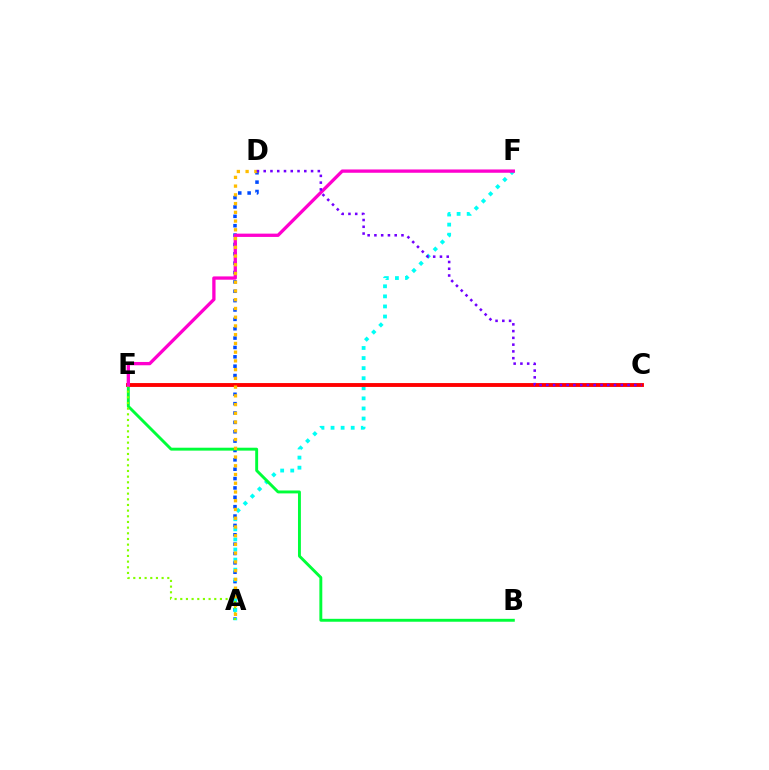{('A', 'D'): [{'color': '#004bff', 'line_style': 'dotted', 'thickness': 2.54}, {'color': '#ffbd00', 'line_style': 'dotted', 'thickness': 2.37}], ('A', 'F'): [{'color': '#00fff6', 'line_style': 'dotted', 'thickness': 2.74}], ('B', 'E'): [{'color': '#00ff39', 'line_style': 'solid', 'thickness': 2.1}], ('C', 'E'): [{'color': '#ff0000', 'line_style': 'solid', 'thickness': 2.78}], ('A', 'E'): [{'color': '#84ff00', 'line_style': 'dotted', 'thickness': 1.54}], ('E', 'F'): [{'color': '#ff00cf', 'line_style': 'solid', 'thickness': 2.37}], ('C', 'D'): [{'color': '#7200ff', 'line_style': 'dotted', 'thickness': 1.84}]}